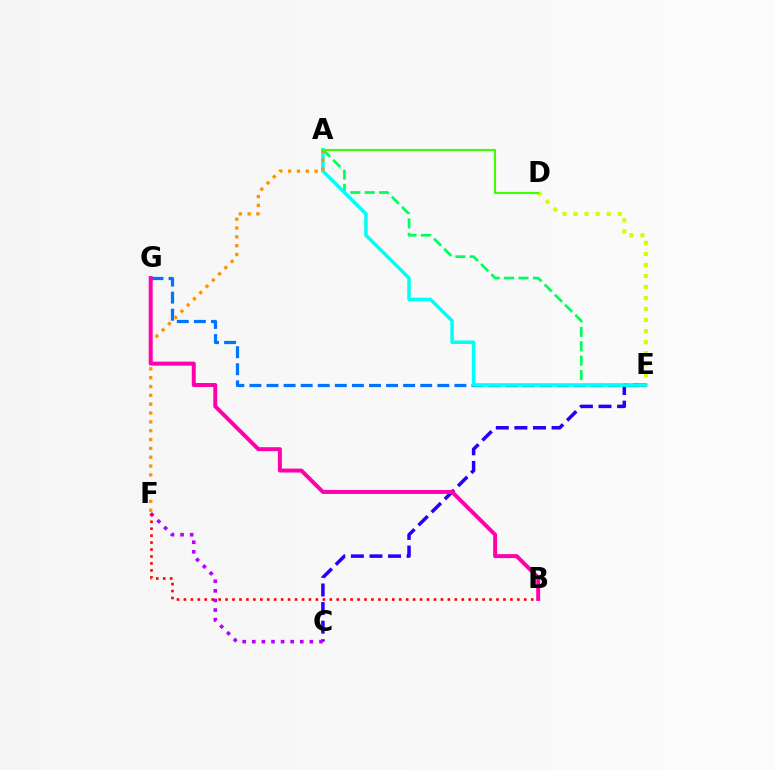{('C', 'E'): [{'color': '#2500ff', 'line_style': 'dashed', 'thickness': 2.52}], ('E', 'G'): [{'color': '#0074ff', 'line_style': 'dashed', 'thickness': 2.32}], ('D', 'E'): [{'color': '#d1ff00', 'line_style': 'dotted', 'thickness': 3.0}], ('A', 'E'): [{'color': '#00ff5c', 'line_style': 'dashed', 'thickness': 1.96}, {'color': '#00fff6', 'line_style': 'solid', 'thickness': 2.53}], ('C', 'F'): [{'color': '#b900ff', 'line_style': 'dotted', 'thickness': 2.61}], ('B', 'F'): [{'color': '#ff0000', 'line_style': 'dotted', 'thickness': 1.89}], ('A', 'F'): [{'color': '#ff9400', 'line_style': 'dotted', 'thickness': 2.4}], ('A', 'D'): [{'color': '#3dff00', 'line_style': 'solid', 'thickness': 1.54}], ('B', 'G'): [{'color': '#ff00ac', 'line_style': 'solid', 'thickness': 2.85}]}